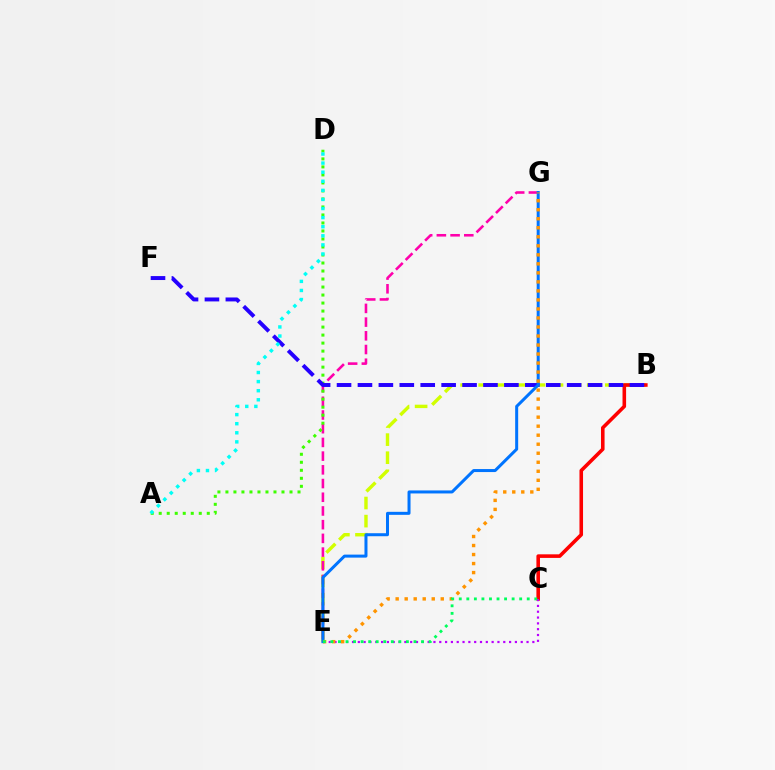{('B', 'E'): [{'color': '#d1ff00', 'line_style': 'dashed', 'thickness': 2.46}], ('B', 'C'): [{'color': '#ff0000', 'line_style': 'solid', 'thickness': 2.58}], ('E', 'G'): [{'color': '#ff00ac', 'line_style': 'dashed', 'thickness': 1.86}, {'color': '#0074ff', 'line_style': 'solid', 'thickness': 2.17}, {'color': '#ff9400', 'line_style': 'dotted', 'thickness': 2.45}], ('A', 'D'): [{'color': '#3dff00', 'line_style': 'dotted', 'thickness': 2.18}, {'color': '#00fff6', 'line_style': 'dotted', 'thickness': 2.47}], ('B', 'F'): [{'color': '#2500ff', 'line_style': 'dashed', 'thickness': 2.84}], ('C', 'E'): [{'color': '#b900ff', 'line_style': 'dotted', 'thickness': 1.58}, {'color': '#00ff5c', 'line_style': 'dotted', 'thickness': 2.05}]}